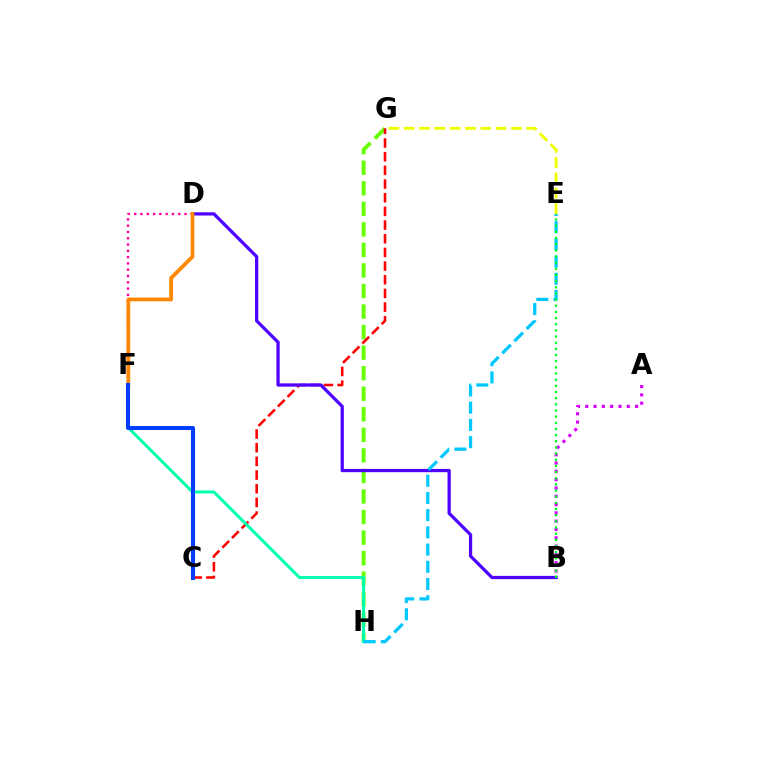{('G', 'H'): [{'color': '#66ff00', 'line_style': 'dashed', 'thickness': 2.79}], ('C', 'G'): [{'color': '#ff0000', 'line_style': 'dashed', 'thickness': 1.86}], ('F', 'H'): [{'color': '#00ffaf', 'line_style': 'solid', 'thickness': 2.18}], ('A', 'B'): [{'color': '#d600ff', 'line_style': 'dotted', 'thickness': 2.26}], ('B', 'D'): [{'color': '#4f00ff', 'line_style': 'solid', 'thickness': 2.34}], ('E', 'H'): [{'color': '#00c7ff', 'line_style': 'dashed', 'thickness': 2.34}], ('E', 'G'): [{'color': '#eeff00', 'line_style': 'dashed', 'thickness': 2.08}], ('D', 'F'): [{'color': '#ff00a0', 'line_style': 'dotted', 'thickness': 1.71}, {'color': '#ff8800', 'line_style': 'solid', 'thickness': 2.7}], ('B', 'E'): [{'color': '#00ff27', 'line_style': 'dotted', 'thickness': 1.67}], ('C', 'F'): [{'color': '#003fff', 'line_style': 'solid', 'thickness': 2.9}]}